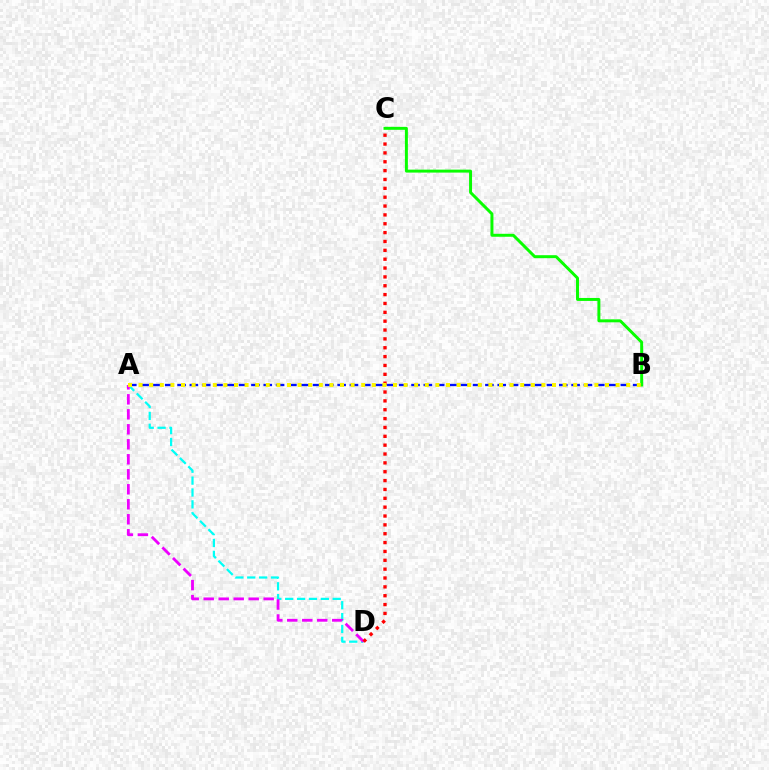{('A', 'D'): [{'color': '#00fff6', 'line_style': 'dashed', 'thickness': 1.61}, {'color': '#ee00ff', 'line_style': 'dashed', 'thickness': 2.04}], ('A', 'B'): [{'color': '#0010ff', 'line_style': 'dashed', 'thickness': 1.67}, {'color': '#fcf500', 'line_style': 'dotted', 'thickness': 2.88}], ('C', 'D'): [{'color': '#ff0000', 'line_style': 'dotted', 'thickness': 2.41}], ('B', 'C'): [{'color': '#08ff00', 'line_style': 'solid', 'thickness': 2.13}]}